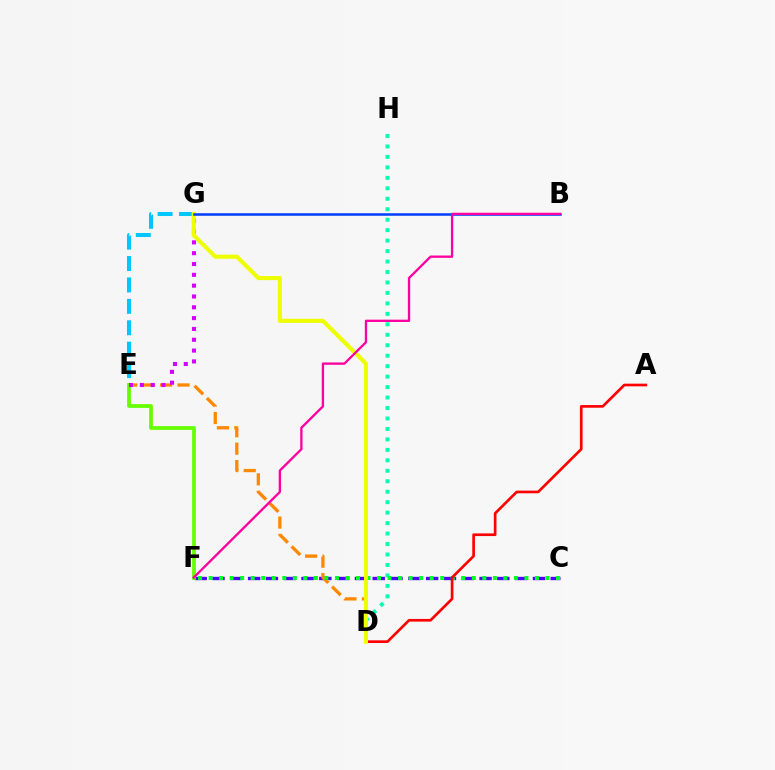{('D', 'H'): [{'color': '#00ffaf', 'line_style': 'dotted', 'thickness': 2.84}], ('C', 'F'): [{'color': '#4f00ff', 'line_style': 'dashed', 'thickness': 2.42}, {'color': '#00ff27', 'line_style': 'dotted', 'thickness': 2.86}], ('E', 'G'): [{'color': '#00c7ff', 'line_style': 'dashed', 'thickness': 2.91}, {'color': '#d600ff', 'line_style': 'dotted', 'thickness': 2.94}], ('E', 'F'): [{'color': '#66ff00', 'line_style': 'solid', 'thickness': 2.71}], ('D', 'E'): [{'color': '#ff8800', 'line_style': 'dashed', 'thickness': 2.36}], ('A', 'D'): [{'color': '#ff0000', 'line_style': 'solid', 'thickness': 1.93}], ('D', 'G'): [{'color': '#eeff00', 'line_style': 'solid', 'thickness': 2.95}], ('B', 'G'): [{'color': '#003fff', 'line_style': 'solid', 'thickness': 1.82}], ('B', 'F'): [{'color': '#ff00a0', 'line_style': 'solid', 'thickness': 1.67}]}